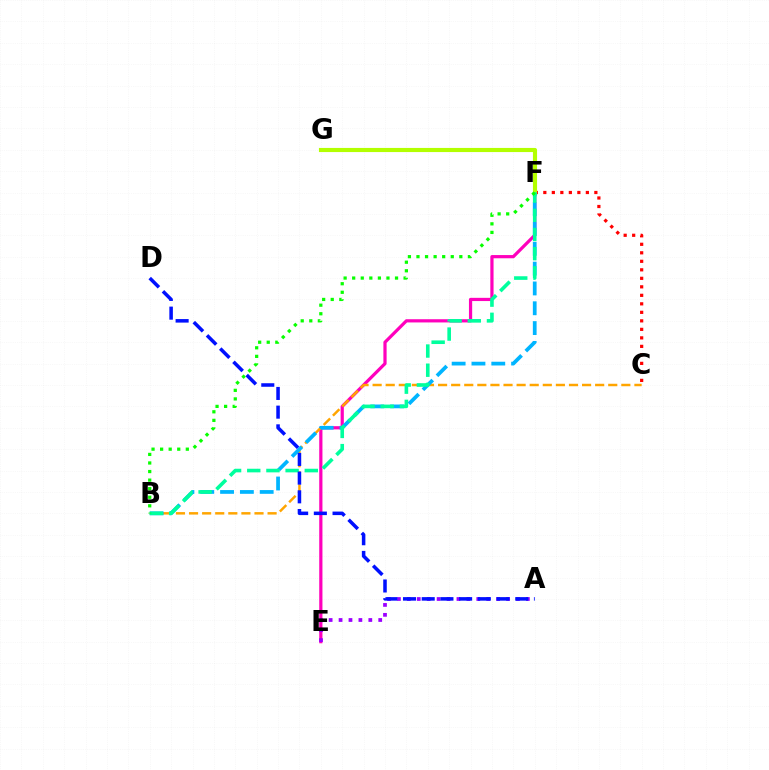{('E', 'F'): [{'color': '#ff00bd', 'line_style': 'solid', 'thickness': 2.32}], ('B', 'C'): [{'color': '#ffa500', 'line_style': 'dashed', 'thickness': 1.78}], ('A', 'E'): [{'color': '#9b00ff', 'line_style': 'dotted', 'thickness': 2.7}], ('C', 'F'): [{'color': '#ff0000', 'line_style': 'dotted', 'thickness': 2.31}], ('F', 'G'): [{'color': '#b3ff00', 'line_style': 'solid', 'thickness': 2.98}], ('B', 'F'): [{'color': '#00b5ff', 'line_style': 'dashed', 'thickness': 2.69}, {'color': '#00ff9d', 'line_style': 'dashed', 'thickness': 2.61}, {'color': '#08ff00', 'line_style': 'dotted', 'thickness': 2.33}], ('A', 'D'): [{'color': '#0010ff', 'line_style': 'dashed', 'thickness': 2.54}]}